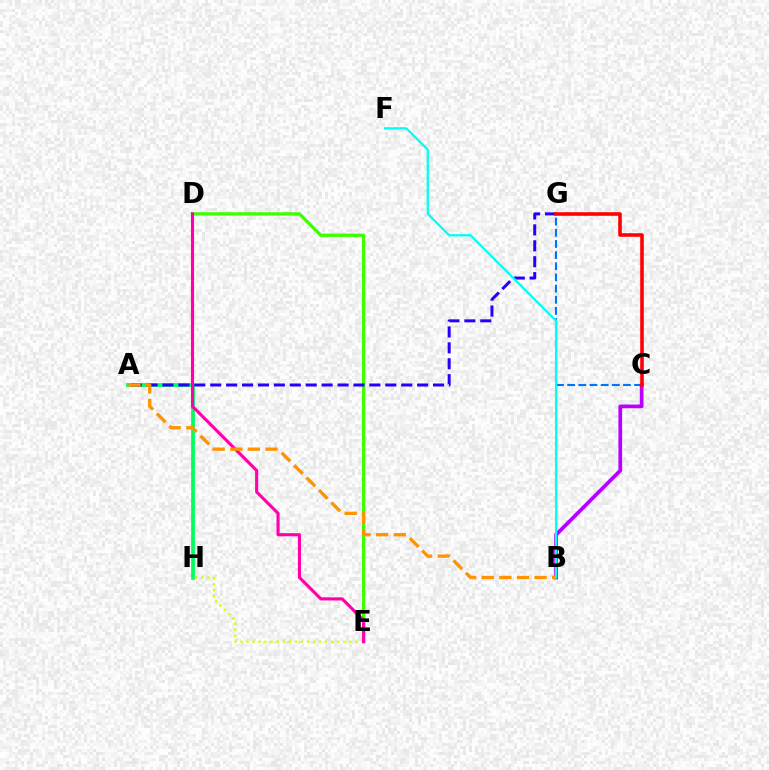{('A', 'H'): [{'color': '#00ff5c', 'line_style': 'solid', 'thickness': 2.69}], ('C', 'G'): [{'color': '#0074ff', 'line_style': 'dashed', 'thickness': 1.52}, {'color': '#ff0000', 'line_style': 'solid', 'thickness': 2.58}], ('B', 'C'): [{'color': '#b900ff', 'line_style': 'solid', 'thickness': 2.69}], ('D', 'E'): [{'color': '#3dff00', 'line_style': 'solid', 'thickness': 2.36}, {'color': '#ff00ac', 'line_style': 'solid', 'thickness': 2.24}], ('A', 'G'): [{'color': '#2500ff', 'line_style': 'dashed', 'thickness': 2.16}], ('E', 'H'): [{'color': '#d1ff00', 'line_style': 'dotted', 'thickness': 1.64}], ('A', 'B'): [{'color': '#ff9400', 'line_style': 'dashed', 'thickness': 2.39}], ('B', 'F'): [{'color': '#00fff6', 'line_style': 'solid', 'thickness': 1.65}]}